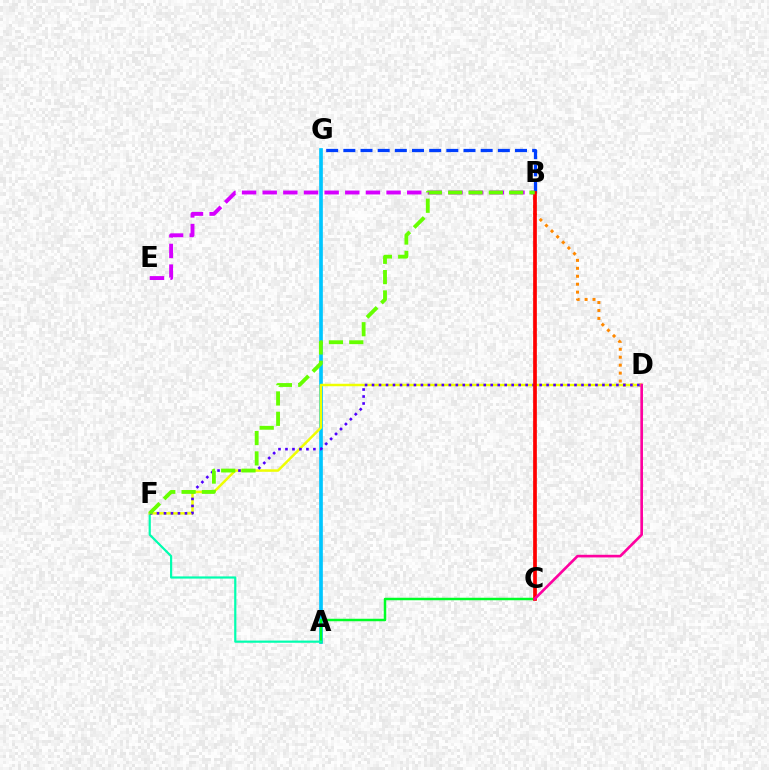{('A', 'G'): [{'color': '#00c7ff', 'line_style': 'solid', 'thickness': 2.65}], ('B', 'D'): [{'color': '#ff8800', 'line_style': 'dotted', 'thickness': 2.16}], ('A', 'C'): [{'color': '#00ff27', 'line_style': 'solid', 'thickness': 1.79}], ('B', 'E'): [{'color': '#d600ff', 'line_style': 'dashed', 'thickness': 2.8}], ('A', 'F'): [{'color': '#00ffaf', 'line_style': 'solid', 'thickness': 1.58}], ('B', 'G'): [{'color': '#003fff', 'line_style': 'dashed', 'thickness': 2.33}], ('D', 'F'): [{'color': '#eeff00', 'line_style': 'solid', 'thickness': 1.78}, {'color': '#4f00ff', 'line_style': 'dotted', 'thickness': 1.9}], ('B', 'C'): [{'color': '#ff0000', 'line_style': 'solid', 'thickness': 2.67}], ('B', 'F'): [{'color': '#66ff00', 'line_style': 'dashed', 'thickness': 2.76}], ('C', 'D'): [{'color': '#ff00a0', 'line_style': 'solid', 'thickness': 1.9}]}